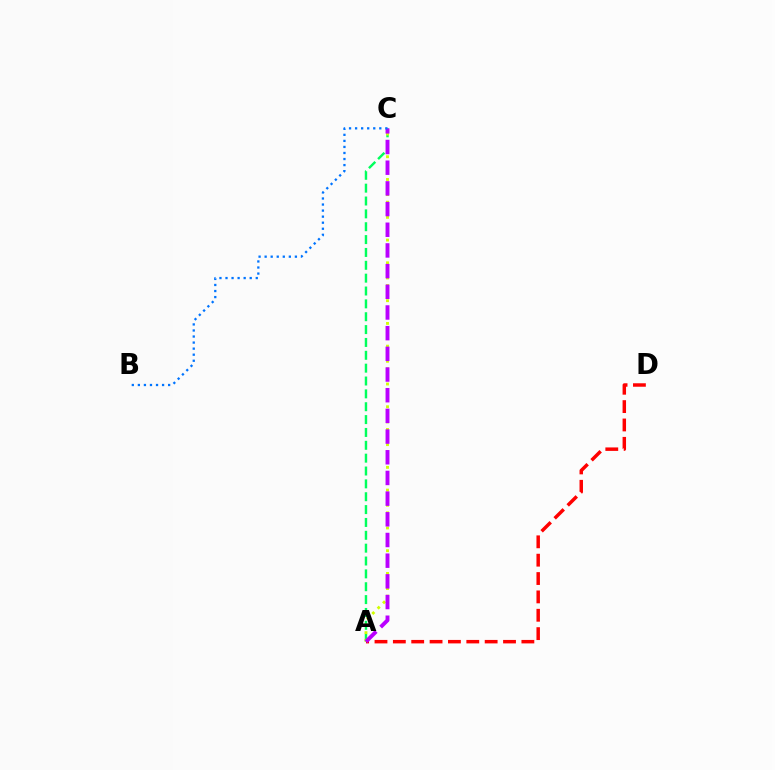{('A', 'C'): [{'color': '#00ff5c', 'line_style': 'dashed', 'thickness': 1.75}, {'color': '#d1ff00', 'line_style': 'dotted', 'thickness': 2.06}, {'color': '#b900ff', 'line_style': 'dashed', 'thickness': 2.81}], ('A', 'D'): [{'color': '#ff0000', 'line_style': 'dashed', 'thickness': 2.49}], ('B', 'C'): [{'color': '#0074ff', 'line_style': 'dotted', 'thickness': 1.64}]}